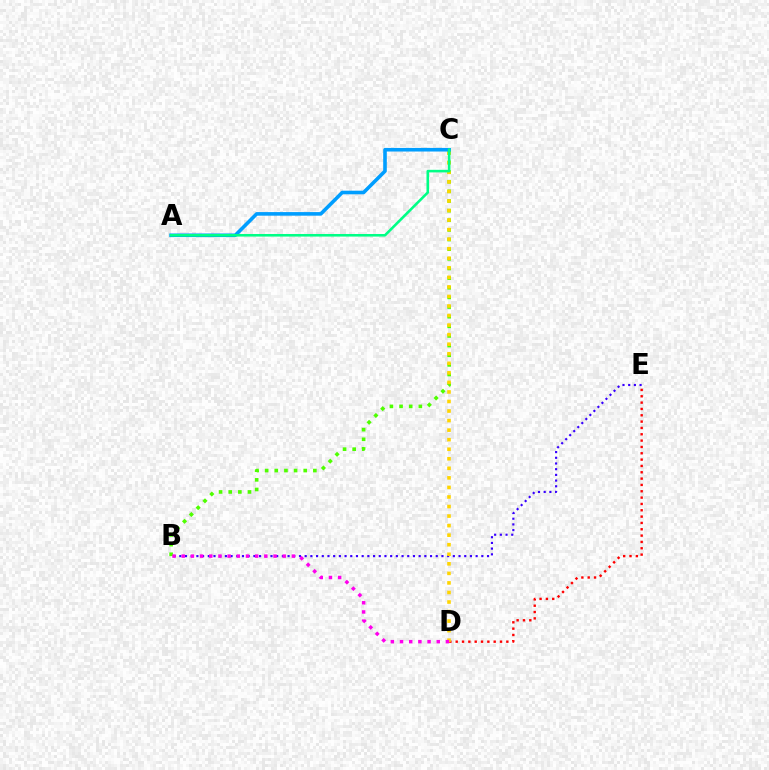{('B', 'E'): [{'color': '#3700ff', 'line_style': 'dotted', 'thickness': 1.55}], ('D', 'E'): [{'color': '#ff0000', 'line_style': 'dotted', 'thickness': 1.72}], ('B', 'C'): [{'color': '#4fff00', 'line_style': 'dotted', 'thickness': 2.62}], ('C', 'D'): [{'color': '#ffd500', 'line_style': 'dotted', 'thickness': 2.59}], ('B', 'D'): [{'color': '#ff00ed', 'line_style': 'dotted', 'thickness': 2.49}], ('A', 'C'): [{'color': '#009eff', 'line_style': 'solid', 'thickness': 2.59}, {'color': '#00ff86', 'line_style': 'solid', 'thickness': 1.86}]}